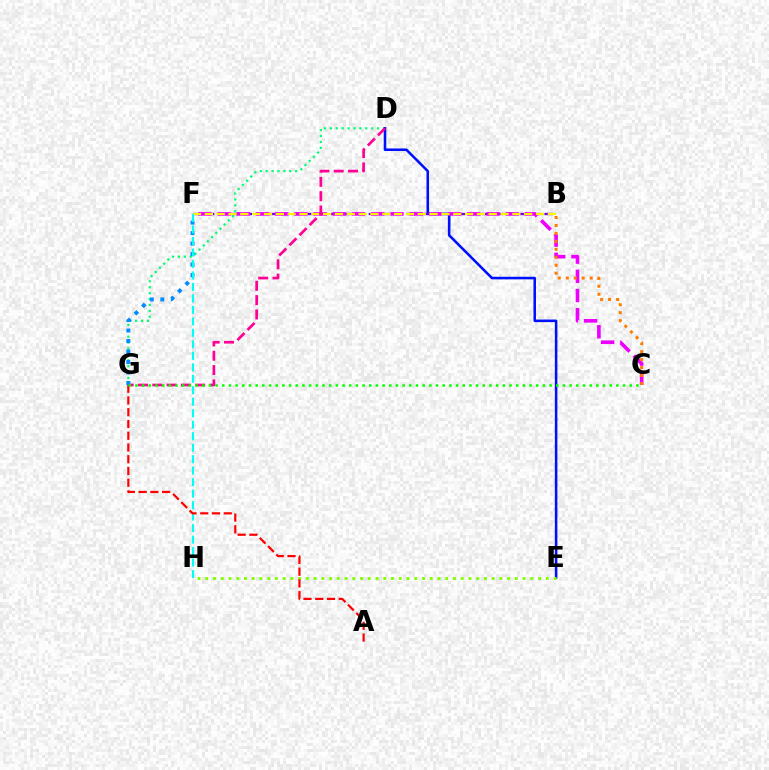{('D', 'G'): [{'color': '#00ff74', 'line_style': 'dotted', 'thickness': 1.6}, {'color': '#ff0094', 'line_style': 'dashed', 'thickness': 1.94}], ('D', 'E'): [{'color': '#0010ff', 'line_style': 'solid', 'thickness': 1.84}], ('B', 'F'): [{'color': '#7200ff', 'line_style': 'dashed', 'thickness': 1.7}, {'color': '#fcf500', 'line_style': 'dashed', 'thickness': 1.61}], ('C', 'F'): [{'color': '#ee00ff', 'line_style': 'dashed', 'thickness': 2.61}], ('F', 'G'): [{'color': '#008cff', 'line_style': 'dotted', 'thickness': 2.85}], ('F', 'H'): [{'color': '#00fff6', 'line_style': 'dashed', 'thickness': 1.56}], ('B', 'C'): [{'color': '#ff7c00', 'line_style': 'dotted', 'thickness': 2.16}], ('E', 'H'): [{'color': '#84ff00', 'line_style': 'dotted', 'thickness': 2.1}], ('A', 'G'): [{'color': '#ff0000', 'line_style': 'dashed', 'thickness': 1.6}], ('C', 'G'): [{'color': '#08ff00', 'line_style': 'dotted', 'thickness': 1.81}]}